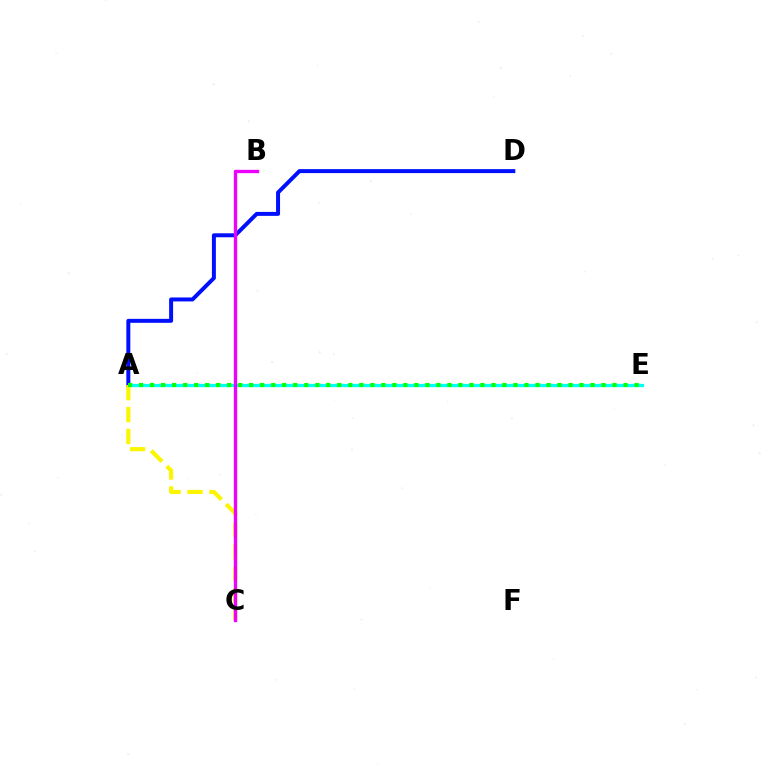{('A', 'E'): [{'color': '#00fff6', 'line_style': 'solid', 'thickness': 2.35}, {'color': '#08ff00', 'line_style': 'dotted', 'thickness': 2.99}], ('A', 'D'): [{'color': '#0010ff', 'line_style': 'solid', 'thickness': 2.86}], ('B', 'C'): [{'color': '#ff0000', 'line_style': 'dashed', 'thickness': 1.98}, {'color': '#ee00ff', 'line_style': 'solid', 'thickness': 2.4}], ('A', 'C'): [{'color': '#fcf500', 'line_style': 'dashed', 'thickness': 2.98}]}